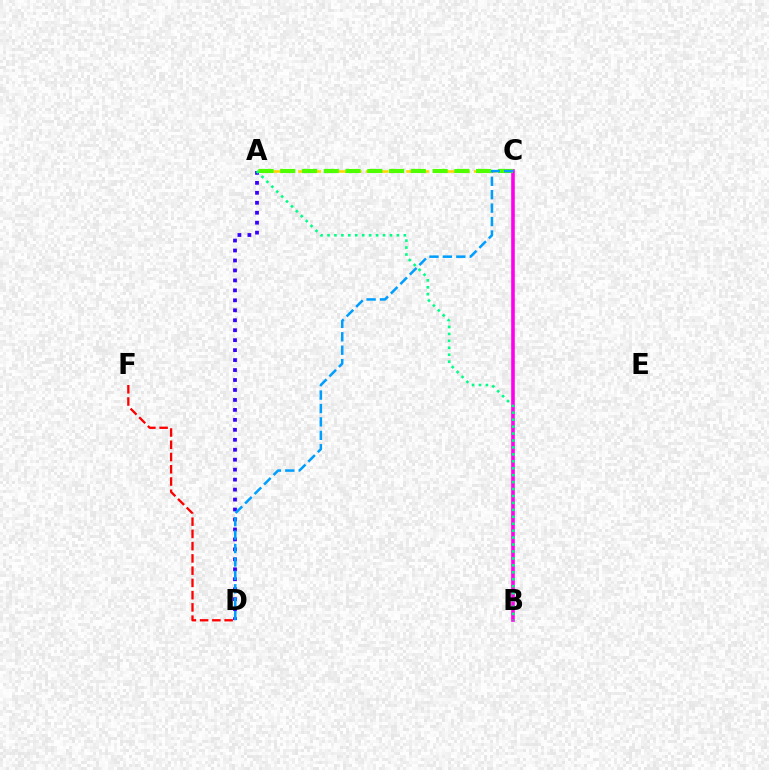{('B', 'C'): [{'color': '#ff00ed', 'line_style': 'solid', 'thickness': 2.59}], ('A', 'D'): [{'color': '#3700ff', 'line_style': 'dotted', 'thickness': 2.71}], ('A', 'C'): [{'color': '#ffd500', 'line_style': 'dashed', 'thickness': 1.84}, {'color': '#4fff00', 'line_style': 'dashed', 'thickness': 2.96}], ('D', 'F'): [{'color': '#ff0000', 'line_style': 'dashed', 'thickness': 1.66}], ('A', 'B'): [{'color': '#00ff86', 'line_style': 'dotted', 'thickness': 1.88}], ('C', 'D'): [{'color': '#009eff', 'line_style': 'dashed', 'thickness': 1.82}]}